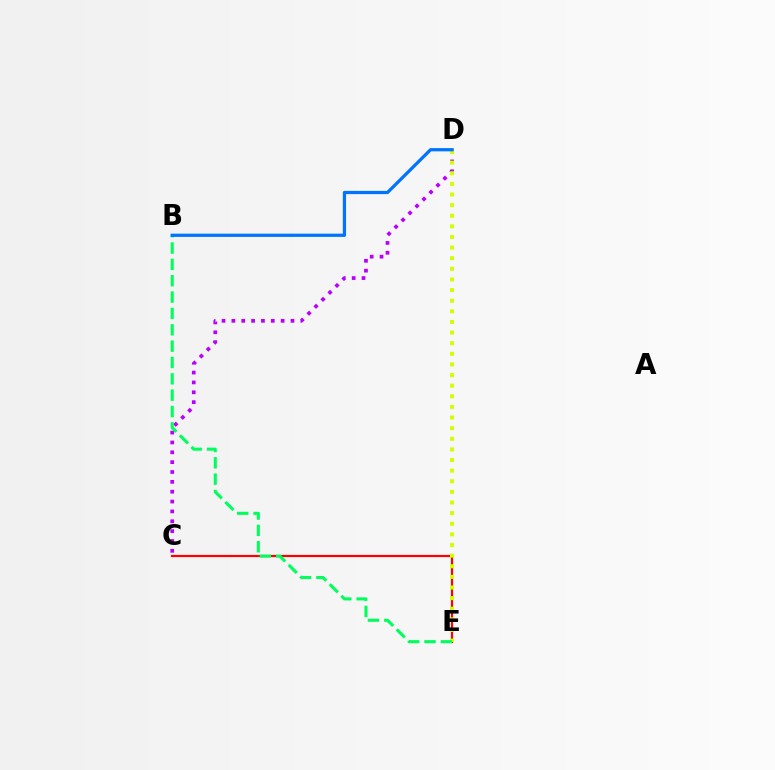{('C', 'E'): [{'color': '#ff0000', 'line_style': 'solid', 'thickness': 1.58}], ('C', 'D'): [{'color': '#b900ff', 'line_style': 'dotted', 'thickness': 2.68}], ('D', 'E'): [{'color': '#d1ff00', 'line_style': 'dotted', 'thickness': 2.89}], ('B', 'E'): [{'color': '#00ff5c', 'line_style': 'dashed', 'thickness': 2.22}], ('B', 'D'): [{'color': '#0074ff', 'line_style': 'solid', 'thickness': 2.34}]}